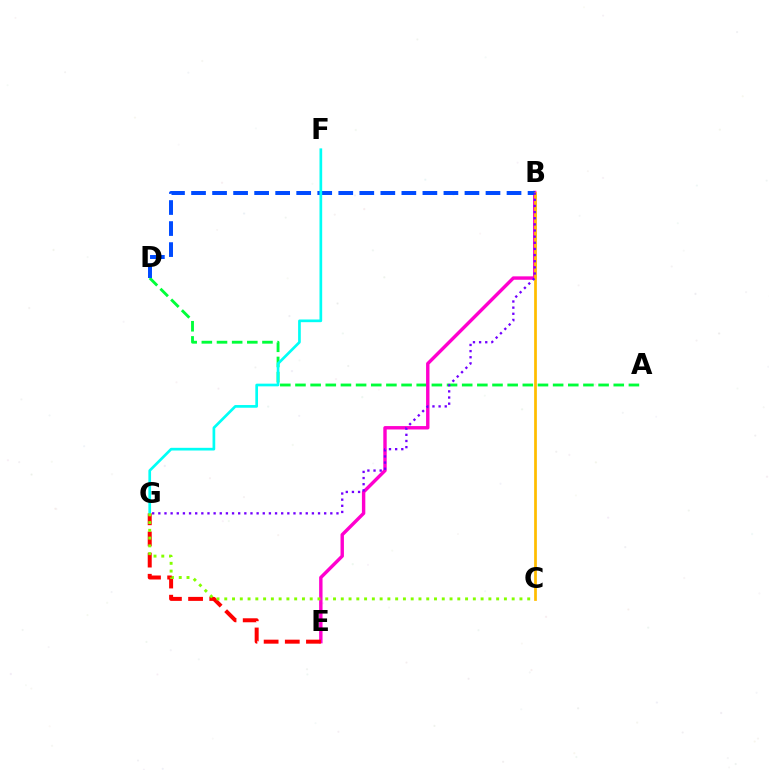{('A', 'D'): [{'color': '#00ff39', 'line_style': 'dashed', 'thickness': 2.06}], ('B', 'E'): [{'color': '#ff00cf', 'line_style': 'solid', 'thickness': 2.45}], ('E', 'G'): [{'color': '#ff0000', 'line_style': 'dashed', 'thickness': 2.87}], ('B', 'D'): [{'color': '#004bff', 'line_style': 'dashed', 'thickness': 2.86}], ('F', 'G'): [{'color': '#00fff6', 'line_style': 'solid', 'thickness': 1.94}], ('C', 'G'): [{'color': '#84ff00', 'line_style': 'dotted', 'thickness': 2.11}], ('B', 'C'): [{'color': '#ffbd00', 'line_style': 'solid', 'thickness': 1.97}], ('B', 'G'): [{'color': '#7200ff', 'line_style': 'dotted', 'thickness': 1.67}]}